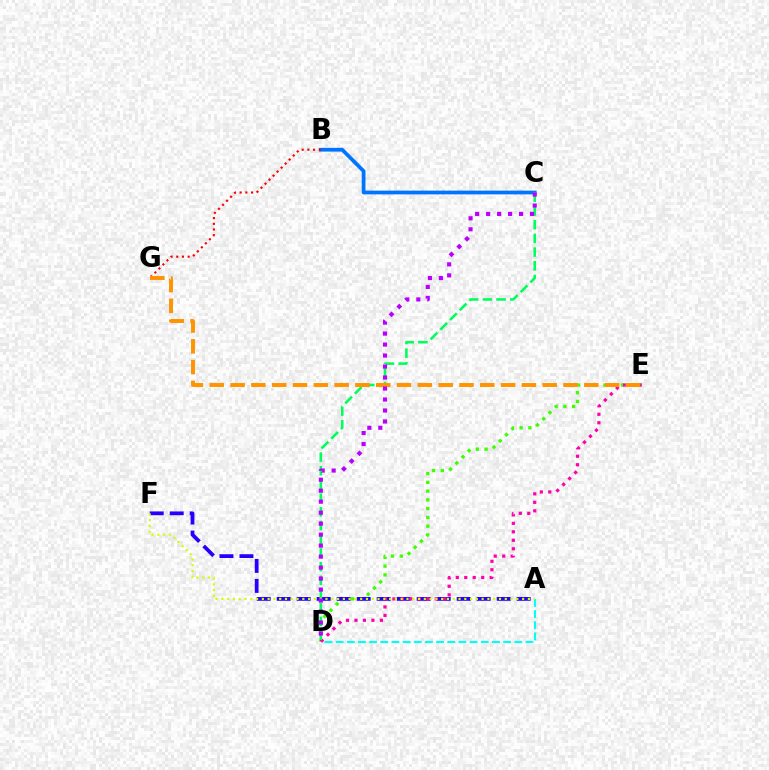{('D', 'E'): [{'color': '#3dff00', 'line_style': 'dotted', 'thickness': 2.38}, {'color': '#ff00ac', 'line_style': 'dotted', 'thickness': 2.3}], ('A', 'F'): [{'color': '#2500ff', 'line_style': 'dashed', 'thickness': 2.72}, {'color': '#d1ff00', 'line_style': 'dotted', 'thickness': 1.57}], ('B', 'C'): [{'color': '#0074ff', 'line_style': 'solid', 'thickness': 2.7}], ('B', 'G'): [{'color': '#ff0000', 'line_style': 'dotted', 'thickness': 1.55}], ('C', 'D'): [{'color': '#00ff5c', 'line_style': 'dashed', 'thickness': 1.86}, {'color': '#b900ff', 'line_style': 'dotted', 'thickness': 2.99}], ('A', 'D'): [{'color': '#00fff6', 'line_style': 'dashed', 'thickness': 1.52}], ('E', 'G'): [{'color': '#ff9400', 'line_style': 'dashed', 'thickness': 2.83}]}